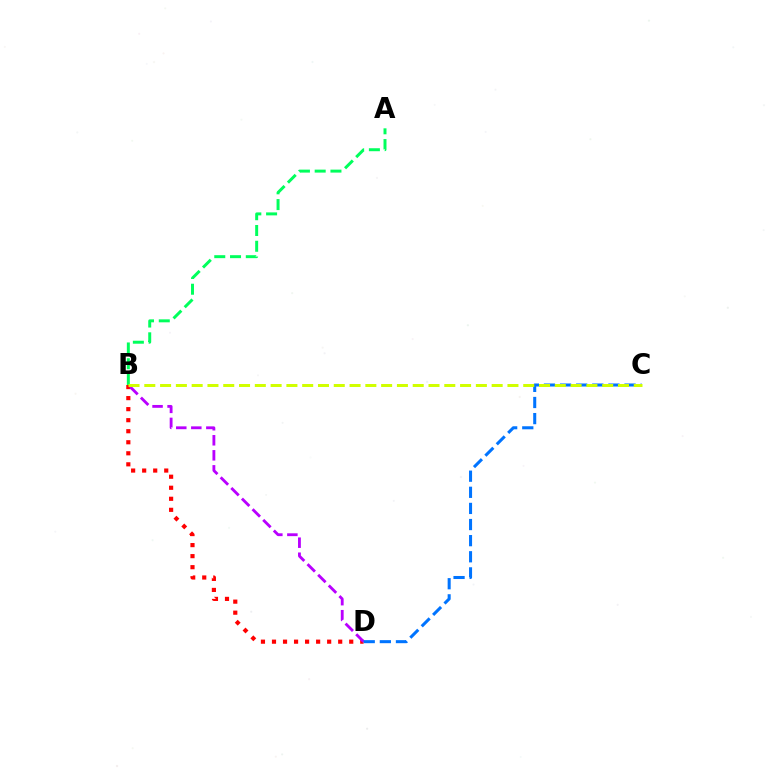{('B', 'D'): [{'color': '#ff0000', 'line_style': 'dotted', 'thickness': 3.0}, {'color': '#b900ff', 'line_style': 'dashed', 'thickness': 2.04}], ('A', 'B'): [{'color': '#00ff5c', 'line_style': 'dashed', 'thickness': 2.14}], ('C', 'D'): [{'color': '#0074ff', 'line_style': 'dashed', 'thickness': 2.19}], ('B', 'C'): [{'color': '#d1ff00', 'line_style': 'dashed', 'thickness': 2.14}]}